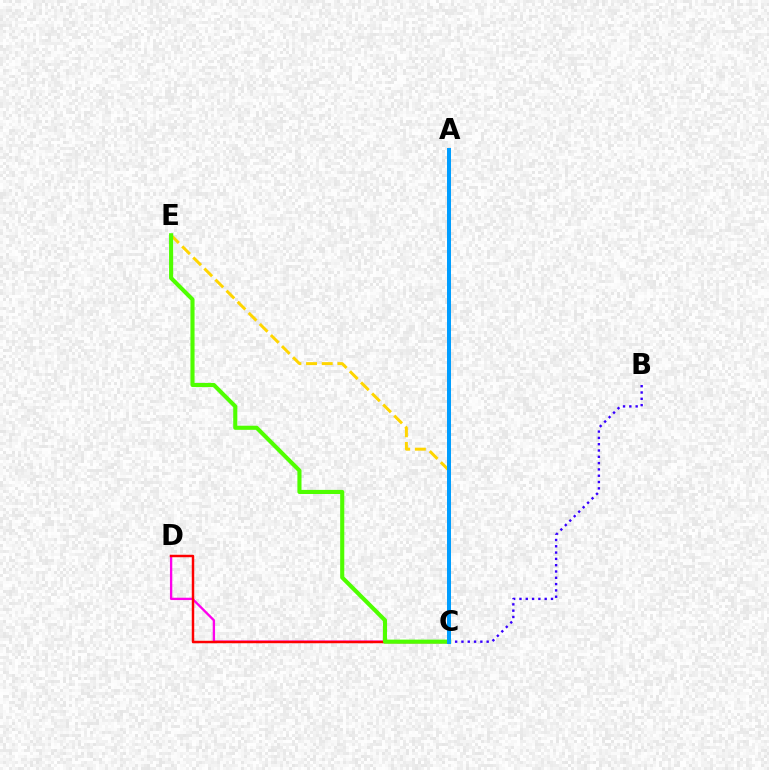{('C', 'D'): [{'color': '#ff00ed', 'line_style': 'solid', 'thickness': 1.68}, {'color': '#ff0000', 'line_style': 'solid', 'thickness': 1.77}], ('C', 'E'): [{'color': '#ffd500', 'line_style': 'dashed', 'thickness': 2.13}, {'color': '#4fff00', 'line_style': 'solid', 'thickness': 2.95}], ('A', 'C'): [{'color': '#00ff86', 'line_style': 'dashed', 'thickness': 1.72}, {'color': '#009eff', 'line_style': 'solid', 'thickness': 2.88}], ('B', 'C'): [{'color': '#3700ff', 'line_style': 'dotted', 'thickness': 1.71}]}